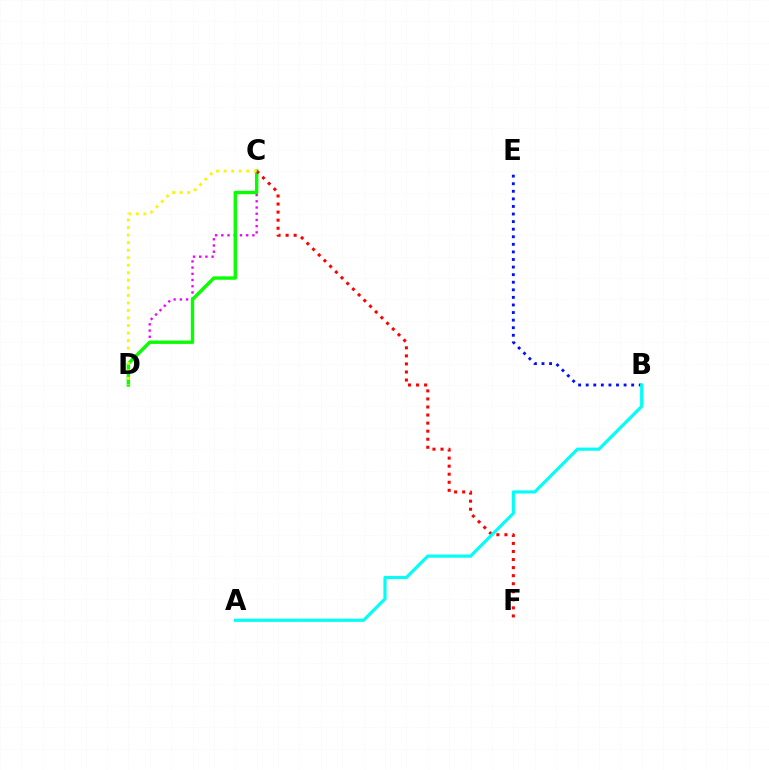{('C', 'D'): [{'color': '#ee00ff', 'line_style': 'dotted', 'thickness': 1.69}, {'color': '#08ff00', 'line_style': 'solid', 'thickness': 2.44}, {'color': '#fcf500', 'line_style': 'dotted', 'thickness': 2.05}], ('B', 'E'): [{'color': '#0010ff', 'line_style': 'dotted', 'thickness': 2.06}], ('C', 'F'): [{'color': '#ff0000', 'line_style': 'dotted', 'thickness': 2.19}], ('A', 'B'): [{'color': '#00fff6', 'line_style': 'solid', 'thickness': 2.26}]}